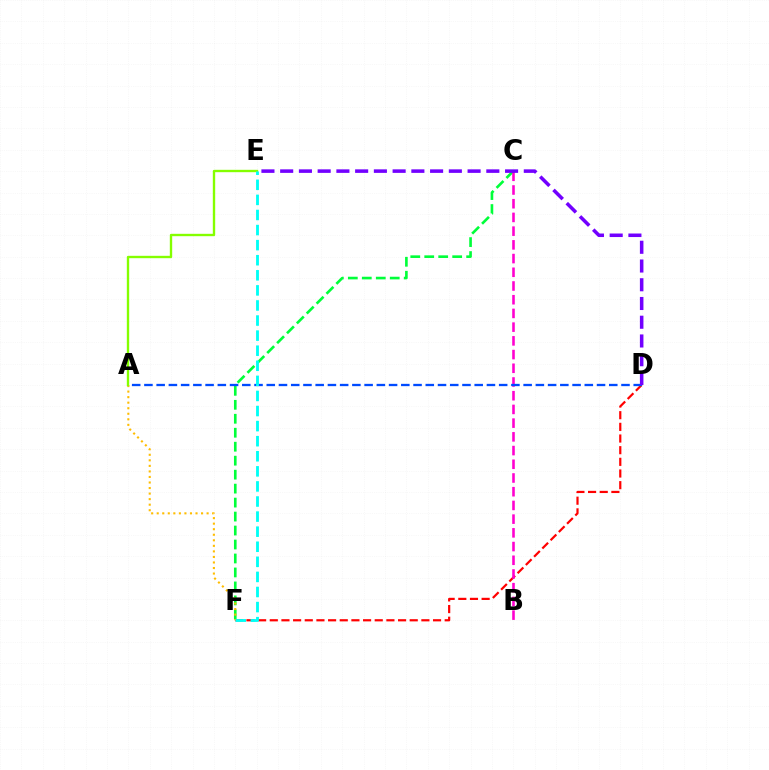{('C', 'F'): [{'color': '#00ff39', 'line_style': 'dashed', 'thickness': 1.9}], ('D', 'F'): [{'color': '#ff0000', 'line_style': 'dashed', 'thickness': 1.58}], ('B', 'C'): [{'color': '#ff00cf', 'line_style': 'dashed', 'thickness': 1.86}], ('A', 'F'): [{'color': '#ffbd00', 'line_style': 'dotted', 'thickness': 1.51}], ('A', 'D'): [{'color': '#004bff', 'line_style': 'dashed', 'thickness': 1.66}], ('A', 'E'): [{'color': '#84ff00', 'line_style': 'solid', 'thickness': 1.7}], ('E', 'F'): [{'color': '#00fff6', 'line_style': 'dashed', 'thickness': 2.05}], ('D', 'E'): [{'color': '#7200ff', 'line_style': 'dashed', 'thickness': 2.55}]}